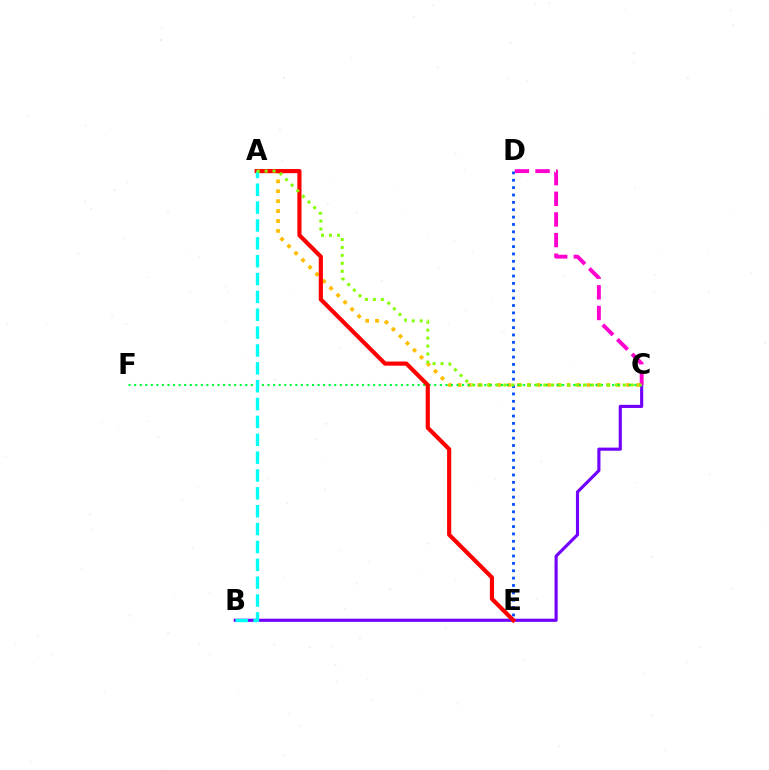{('B', 'C'): [{'color': '#7200ff', 'line_style': 'solid', 'thickness': 2.26}], ('A', 'C'): [{'color': '#ffbd00', 'line_style': 'dotted', 'thickness': 2.69}, {'color': '#84ff00', 'line_style': 'dotted', 'thickness': 2.16}], ('C', 'F'): [{'color': '#00ff39', 'line_style': 'dotted', 'thickness': 1.51}], ('A', 'E'): [{'color': '#ff0000', 'line_style': 'solid', 'thickness': 2.98}], ('A', 'B'): [{'color': '#00fff6', 'line_style': 'dashed', 'thickness': 2.43}], ('C', 'D'): [{'color': '#ff00cf', 'line_style': 'dashed', 'thickness': 2.8}], ('D', 'E'): [{'color': '#004bff', 'line_style': 'dotted', 'thickness': 2.0}]}